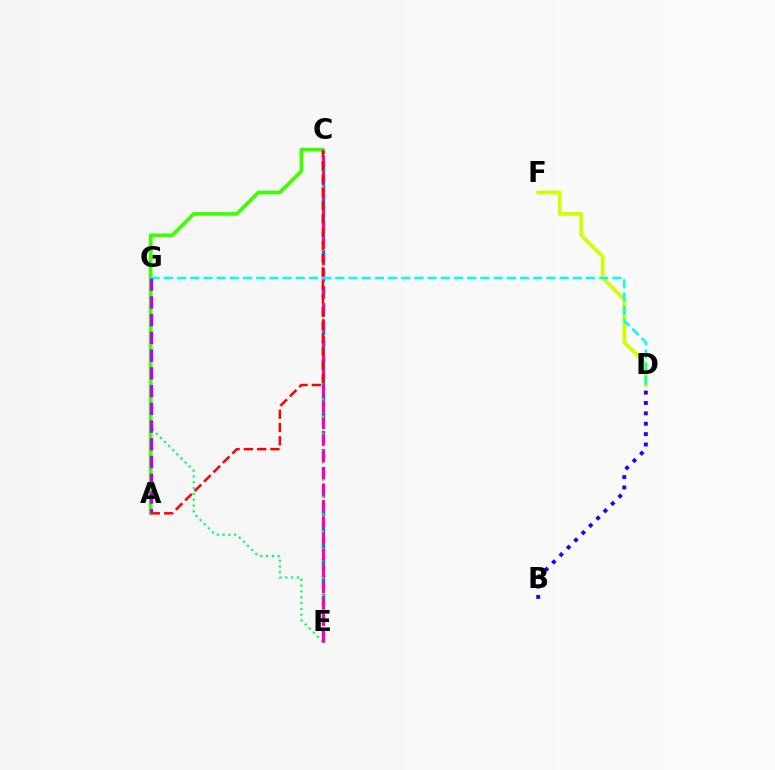{('C', 'E'): [{'color': '#0074ff', 'line_style': 'dashed', 'thickness': 2.46}, {'color': '#ff9400', 'line_style': 'dotted', 'thickness': 1.56}, {'color': '#ff00ac', 'line_style': 'dashed', 'thickness': 2.23}], ('E', 'G'): [{'color': '#00ff5c', 'line_style': 'dotted', 'thickness': 1.58}], ('D', 'F'): [{'color': '#d1ff00', 'line_style': 'solid', 'thickness': 2.66}], ('A', 'C'): [{'color': '#3dff00', 'line_style': 'solid', 'thickness': 2.65}, {'color': '#ff0000', 'line_style': 'dashed', 'thickness': 1.8}], ('B', 'D'): [{'color': '#2500ff', 'line_style': 'dotted', 'thickness': 2.82}], ('D', 'G'): [{'color': '#00fff6', 'line_style': 'dashed', 'thickness': 1.79}], ('A', 'G'): [{'color': '#b900ff', 'line_style': 'dashed', 'thickness': 2.41}]}